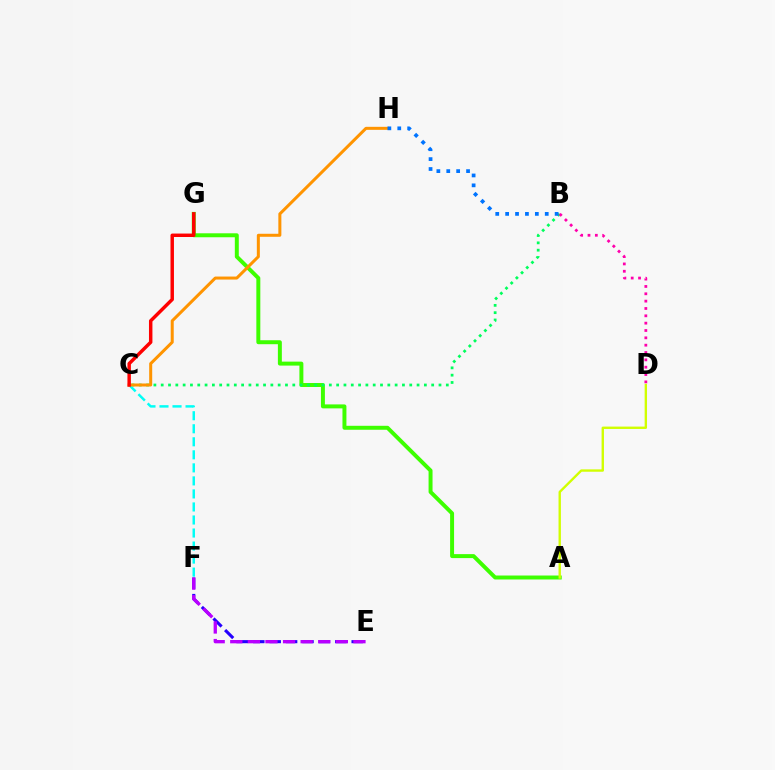{('E', 'F'): [{'color': '#2500ff', 'line_style': 'dashed', 'thickness': 2.23}, {'color': '#b900ff', 'line_style': 'dashed', 'thickness': 2.39}], ('A', 'G'): [{'color': '#3dff00', 'line_style': 'solid', 'thickness': 2.85}], ('B', 'C'): [{'color': '#00ff5c', 'line_style': 'dotted', 'thickness': 1.99}], ('C', 'F'): [{'color': '#00fff6', 'line_style': 'dashed', 'thickness': 1.77}], ('C', 'H'): [{'color': '#ff9400', 'line_style': 'solid', 'thickness': 2.17}], ('C', 'G'): [{'color': '#ff0000', 'line_style': 'solid', 'thickness': 2.49}], ('B', 'D'): [{'color': '#ff00ac', 'line_style': 'dotted', 'thickness': 1.99}], ('B', 'H'): [{'color': '#0074ff', 'line_style': 'dotted', 'thickness': 2.69}], ('A', 'D'): [{'color': '#d1ff00', 'line_style': 'solid', 'thickness': 1.71}]}